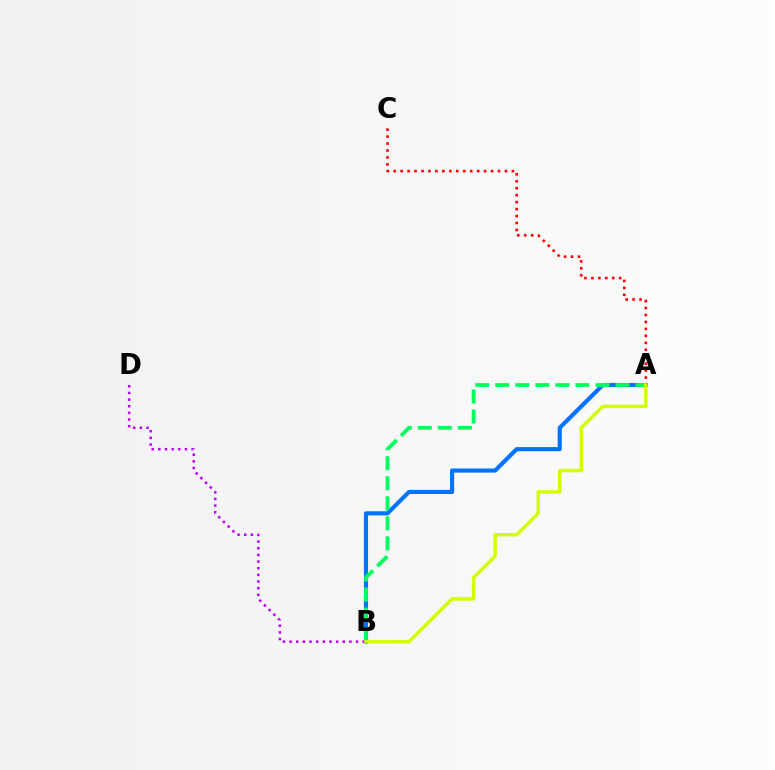{('A', 'B'): [{'color': '#0074ff', 'line_style': 'solid', 'thickness': 2.98}, {'color': '#00ff5c', 'line_style': 'dashed', 'thickness': 2.72}, {'color': '#d1ff00', 'line_style': 'solid', 'thickness': 2.49}], ('B', 'D'): [{'color': '#b900ff', 'line_style': 'dotted', 'thickness': 1.81}], ('A', 'C'): [{'color': '#ff0000', 'line_style': 'dotted', 'thickness': 1.89}]}